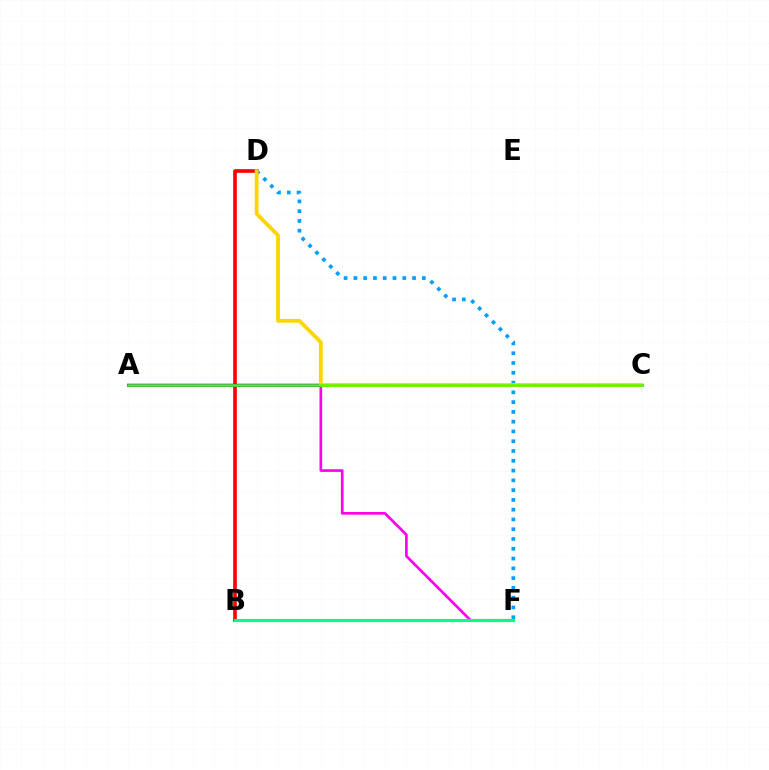{('A', 'F'): [{'color': '#ff00ed', 'line_style': 'solid', 'thickness': 1.93}], ('B', 'D'): [{'color': '#ff0000', 'line_style': 'solid', 'thickness': 2.62}], ('A', 'C'): [{'color': '#3700ff', 'line_style': 'solid', 'thickness': 2.13}, {'color': '#4fff00', 'line_style': 'solid', 'thickness': 1.81}], ('D', 'F'): [{'color': '#009eff', 'line_style': 'dotted', 'thickness': 2.66}], ('C', 'D'): [{'color': '#ffd500', 'line_style': 'solid', 'thickness': 2.73}], ('B', 'F'): [{'color': '#00ff86', 'line_style': 'solid', 'thickness': 2.21}]}